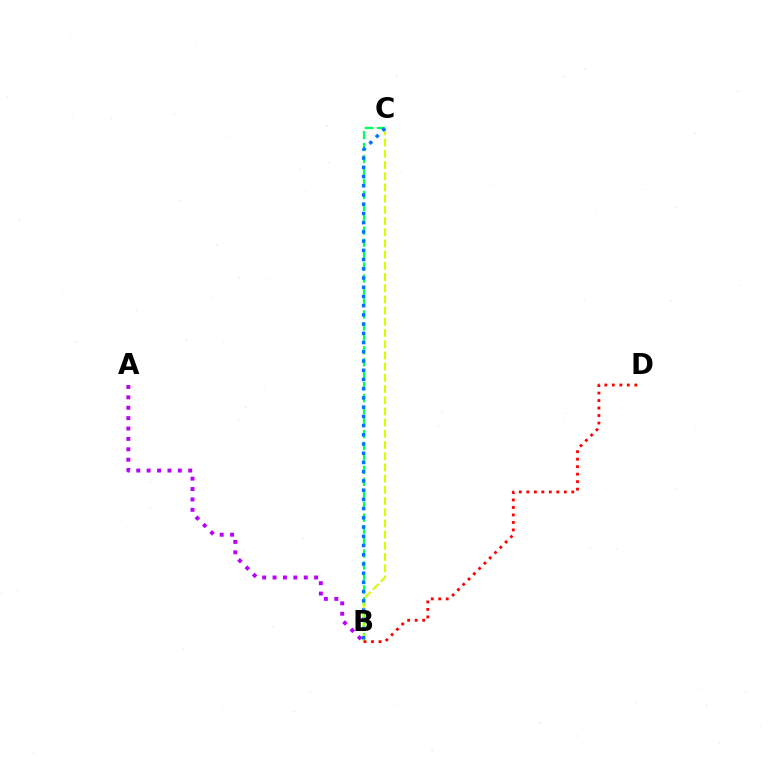{('A', 'B'): [{'color': '#b900ff', 'line_style': 'dotted', 'thickness': 2.82}], ('B', 'C'): [{'color': '#00ff5c', 'line_style': 'dashed', 'thickness': 1.62}, {'color': '#d1ff00', 'line_style': 'dashed', 'thickness': 1.52}, {'color': '#0074ff', 'line_style': 'dotted', 'thickness': 2.51}], ('B', 'D'): [{'color': '#ff0000', 'line_style': 'dotted', 'thickness': 2.04}]}